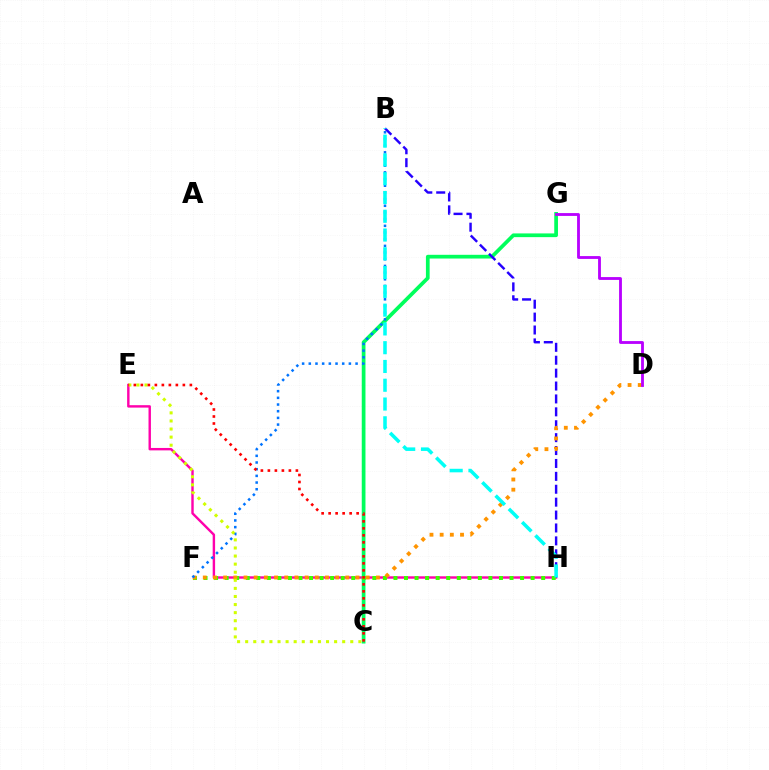{('E', 'H'): [{'color': '#ff00ac', 'line_style': 'solid', 'thickness': 1.74}], ('C', 'G'): [{'color': '#00ff5c', 'line_style': 'solid', 'thickness': 2.68}], ('B', 'H'): [{'color': '#2500ff', 'line_style': 'dashed', 'thickness': 1.75}, {'color': '#00fff6', 'line_style': 'dashed', 'thickness': 2.55}], ('F', 'H'): [{'color': '#3dff00', 'line_style': 'dotted', 'thickness': 2.87}], ('D', 'F'): [{'color': '#ff9400', 'line_style': 'dotted', 'thickness': 2.77}], ('B', 'F'): [{'color': '#0074ff', 'line_style': 'dotted', 'thickness': 1.82}], ('C', 'E'): [{'color': '#d1ff00', 'line_style': 'dotted', 'thickness': 2.2}, {'color': '#ff0000', 'line_style': 'dotted', 'thickness': 1.9}], ('D', 'G'): [{'color': '#b900ff', 'line_style': 'solid', 'thickness': 2.04}]}